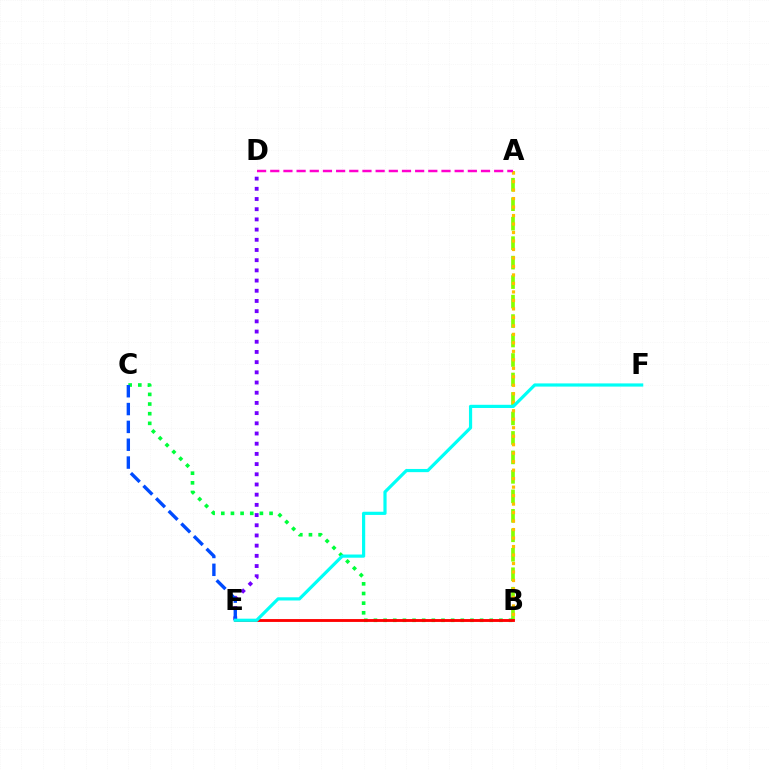{('D', 'E'): [{'color': '#7200ff', 'line_style': 'dotted', 'thickness': 2.77}], ('A', 'B'): [{'color': '#84ff00', 'line_style': 'dashed', 'thickness': 2.65}, {'color': '#ffbd00', 'line_style': 'dotted', 'thickness': 2.31}], ('B', 'C'): [{'color': '#00ff39', 'line_style': 'dotted', 'thickness': 2.62}], ('B', 'E'): [{'color': '#ff0000', 'line_style': 'solid', 'thickness': 2.05}], ('C', 'E'): [{'color': '#004bff', 'line_style': 'dashed', 'thickness': 2.42}], ('A', 'D'): [{'color': '#ff00cf', 'line_style': 'dashed', 'thickness': 1.79}], ('E', 'F'): [{'color': '#00fff6', 'line_style': 'solid', 'thickness': 2.3}]}